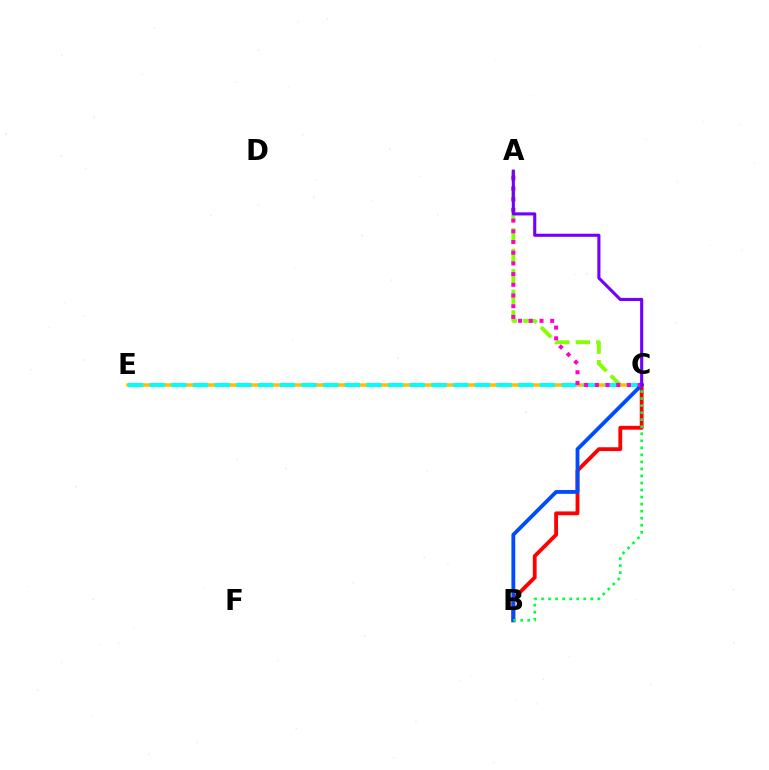{('C', 'E'): [{'color': '#ffbd00', 'line_style': 'solid', 'thickness': 2.54}, {'color': '#00fff6', 'line_style': 'dashed', 'thickness': 2.94}], ('A', 'C'): [{'color': '#84ff00', 'line_style': 'dashed', 'thickness': 2.78}, {'color': '#ff00cf', 'line_style': 'dotted', 'thickness': 2.91}, {'color': '#7200ff', 'line_style': 'solid', 'thickness': 2.23}], ('B', 'C'): [{'color': '#ff0000', 'line_style': 'solid', 'thickness': 2.76}, {'color': '#004bff', 'line_style': 'solid', 'thickness': 2.75}, {'color': '#00ff39', 'line_style': 'dotted', 'thickness': 1.91}]}